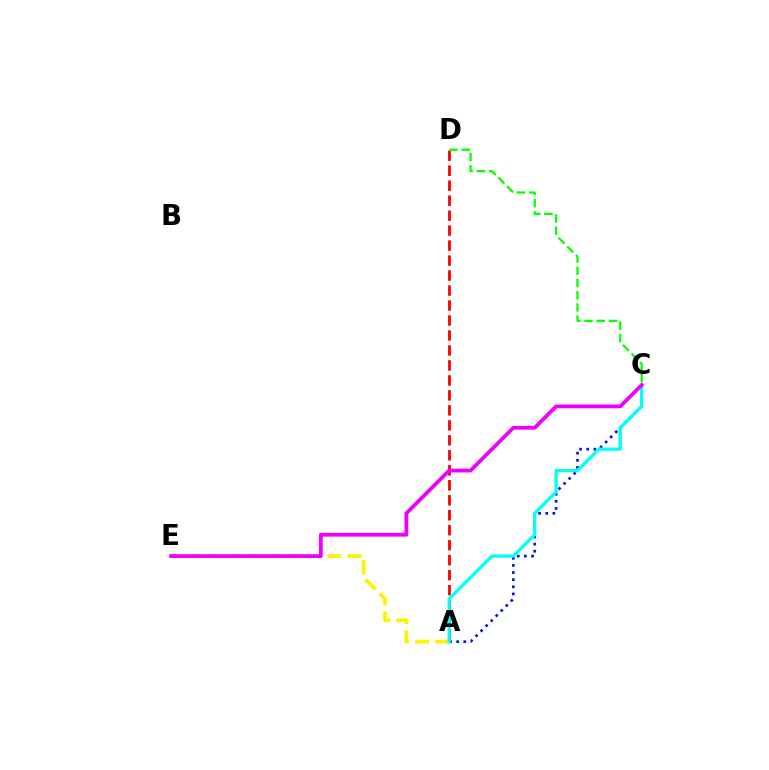{('A', 'C'): [{'color': '#0010ff', 'line_style': 'dotted', 'thickness': 1.94}, {'color': '#00fff6', 'line_style': 'solid', 'thickness': 2.31}], ('A', 'D'): [{'color': '#ff0000', 'line_style': 'dashed', 'thickness': 2.03}], ('C', 'D'): [{'color': '#08ff00', 'line_style': 'dashed', 'thickness': 1.66}], ('A', 'E'): [{'color': '#fcf500', 'line_style': 'dashed', 'thickness': 2.73}], ('C', 'E'): [{'color': '#ee00ff', 'line_style': 'solid', 'thickness': 2.7}]}